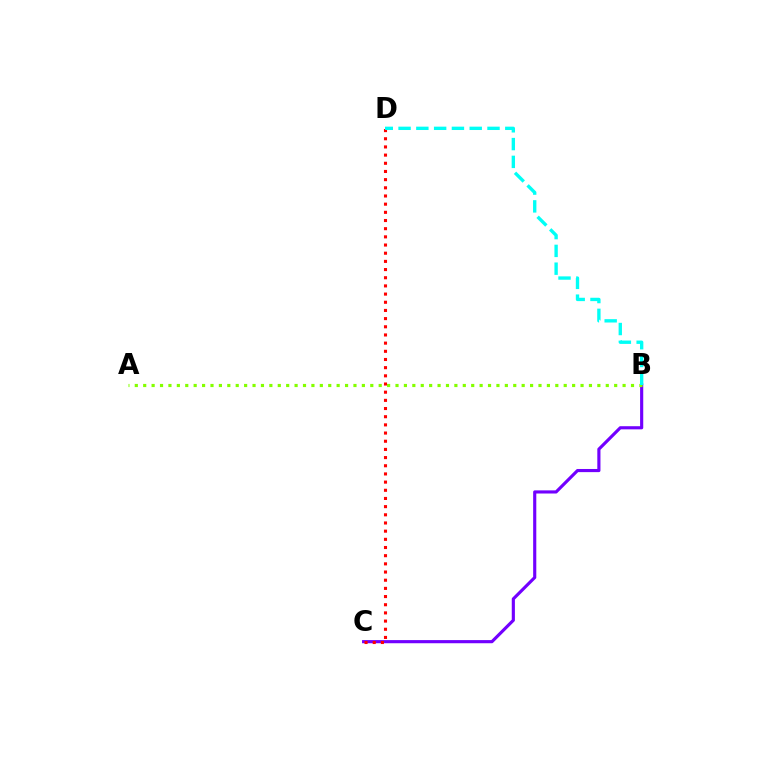{('B', 'C'): [{'color': '#7200ff', 'line_style': 'solid', 'thickness': 2.26}], ('A', 'B'): [{'color': '#84ff00', 'line_style': 'dotted', 'thickness': 2.29}], ('C', 'D'): [{'color': '#ff0000', 'line_style': 'dotted', 'thickness': 2.22}], ('B', 'D'): [{'color': '#00fff6', 'line_style': 'dashed', 'thickness': 2.42}]}